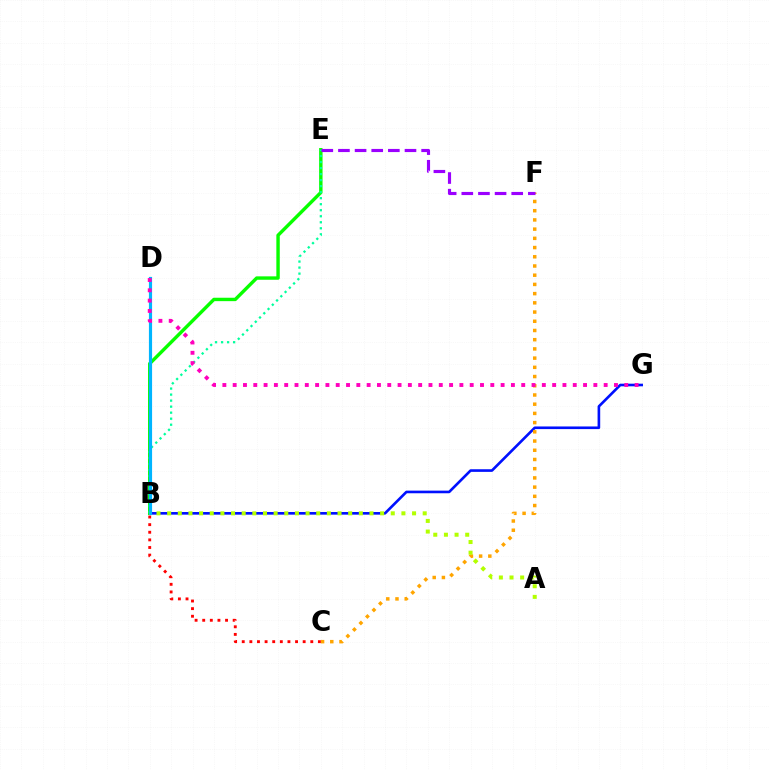{('B', 'G'): [{'color': '#0010ff', 'line_style': 'solid', 'thickness': 1.9}], ('B', 'E'): [{'color': '#08ff00', 'line_style': 'solid', 'thickness': 2.45}, {'color': '#00ff9d', 'line_style': 'dotted', 'thickness': 1.64}], ('C', 'F'): [{'color': '#ffa500', 'line_style': 'dotted', 'thickness': 2.5}], ('B', 'D'): [{'color': '#00b5ff', 'line_style': 'solid', 'thickness': 2.28}], ('B', 'C'): [{'color': '#ff0000', 'line_style': 'dotted', 'thickness': 2.07}], ('A', 'B'): [{'color': '#b3ff00', 'line_style': 'dotted', 'thickness': 2.89}], ('E', 'F'): [{'color': '#9b00ff', 'line_style': 'dashed', 'thickness': 2.26}], ('D', 'G'): [{'color': '#ff00bd', 'line_style': 'dotted', 'thickness': 2.8}]}